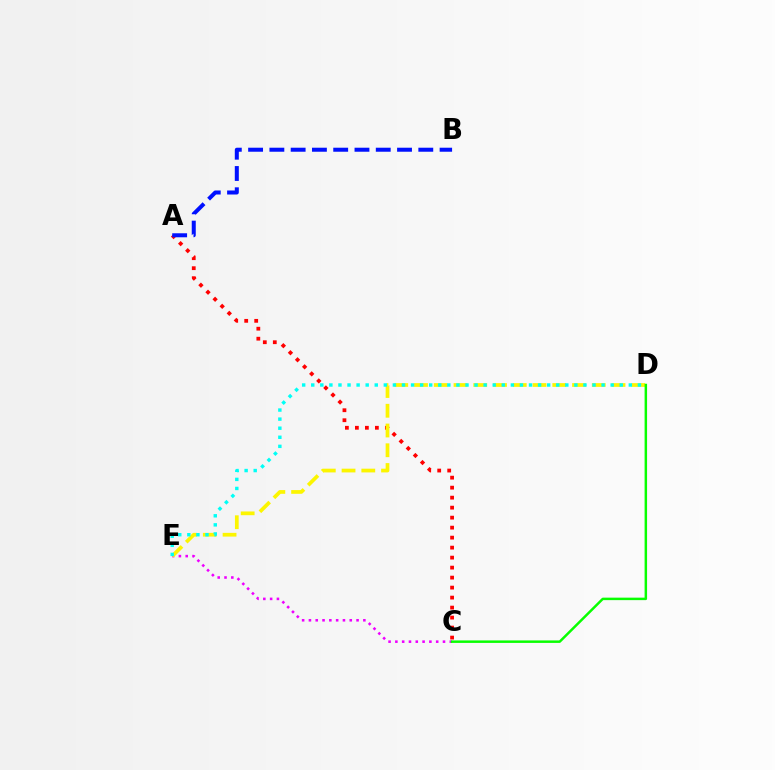{('C', 'E'): [{'color': '#ee00ff', 'line_style': 'dotted', 'thickness': 1.85}], ('A', 'C'): [{'color': '#ff0000', 'line_style': 'dotted', 'thickness': 2.72}], ('D', 'E'): [{'color': '#fcf500', 'line_style': 'dashed', 'thickness': 2.68}, {'color': '#00fff6', 'line_style': 'dotted', 'thickness': 2.47}], ('C', 'D'): [{'color': '#08ff00', 'line_style': 'solid', 'thickness': 1.79}], ('A', 'B'): [{'color': '#0010ff', 'line_style': 'dashed', 'thickness': 2.89}]}